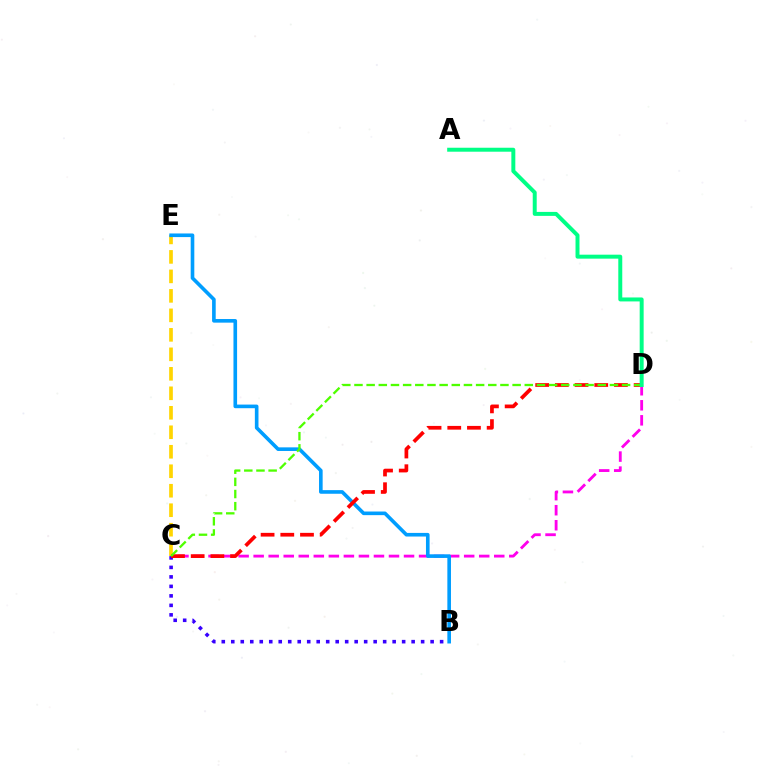{('B', 'C'): [{'color': '#3700ff', 'line_style': 'dotted', 'thickness': 2.58}], ('C', 'E'): [{'color': '#ffd500', 'line_style': 'dashed', 'thickness': 2.65}], ('C', 'D'): [{'color': '#ff00ed', 'line_style': 'dashed', 'thickness': 2.04}, {'color': '#ff0000', 'line_style': 'dashed', 'thickness': 2.68}, {'color': '#4fff00', 'line_style': 'dashed', 'thickness': 1.65}], ('B', 'E'): [{'color': '#009eff', 'line_style': 'solid', 'thickness': 2.61}], ('A', 'D'): [{'color': '#00ff86', 'line_style': 'solid', 'thickness': 2.85}]}